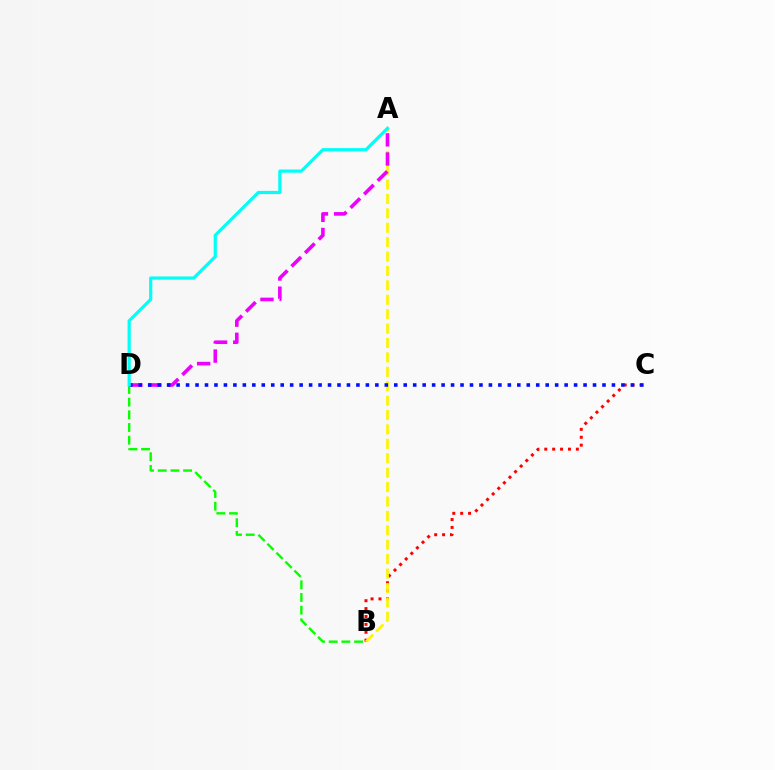{('B', 'D'): [{'color': '#08ff00', 'line_style': 'dashed', 'thickness': 1.72}], ('B', 'C'): [{'color': '#ff0000', 'line_style': 'dotted', 'thickness': 2.15}], ('A', 'B'): [{'color': '#fcf500', 'line_style': 'dashed', 'thickness': 1.96}], ('A', 'D'): [{'color': '#ee00ff', 'line_style': 'dashed', 'thickness': 2.6}, {'color': '#00fff6', 'line_style': 'solid', 'thickness': 2.31}], ('C', 'D'): [{'color': '#0010ff', 'line_style': 'dotted', 'thickness': 2.57}]}